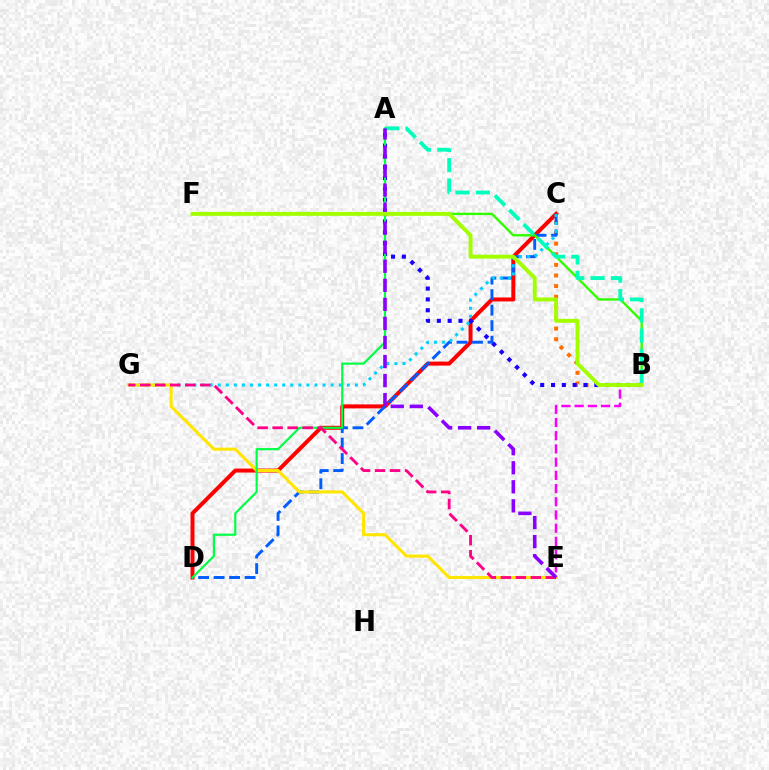{('C', 'D'): [{'color': '#ff0000', 'line_style': 'solid', 'thickness': 2.87}, {'color': '#005dff', 'line_style': 'dashed', 'thickness': 2.11}], ('B', 'C'): [{'color': '#ff7000', 'line_style': 'dotted', 'thickness': 2.89}], ('B', 'F'): [{'color': '#31ff00', 'line_style': 'solid', 'thickness': 1.71}, {'color': '#a2ff00', 'line_style': 'solid', 'thickness': 2.81}], ('B', 'E'): [{'color': '#fa00f9', 'line_style': 'dashed', 'thickness': 1.79}], ('C', 'G'): [{'color': '#00d3ff', 'line_style': 'dotted', 'thickness': 2.19}], ('E', 'G'): [{'color': '#ffe600', 'line_style': 'solid', 'thickness': 2.22}, {'color': '#ff0088', 'line_style': 'dashed', 'thickness': 2.04}], ('A', 'B'): [{'color': '#00ffbb', 'line_style': 'dashed', 'thickness': 2.76}, {'color': '#1900ff', 'line_style': 'dotted', 'thickness': 2.94}], ('A', 'D'): [{'color': '#00ff45', 'line_style': 'solid', 'thickness': 1.56}], ('A', 'E'): [{'color': '#8a00ff', 'line_style': 'dashed', 'thickness': 2.59}]}